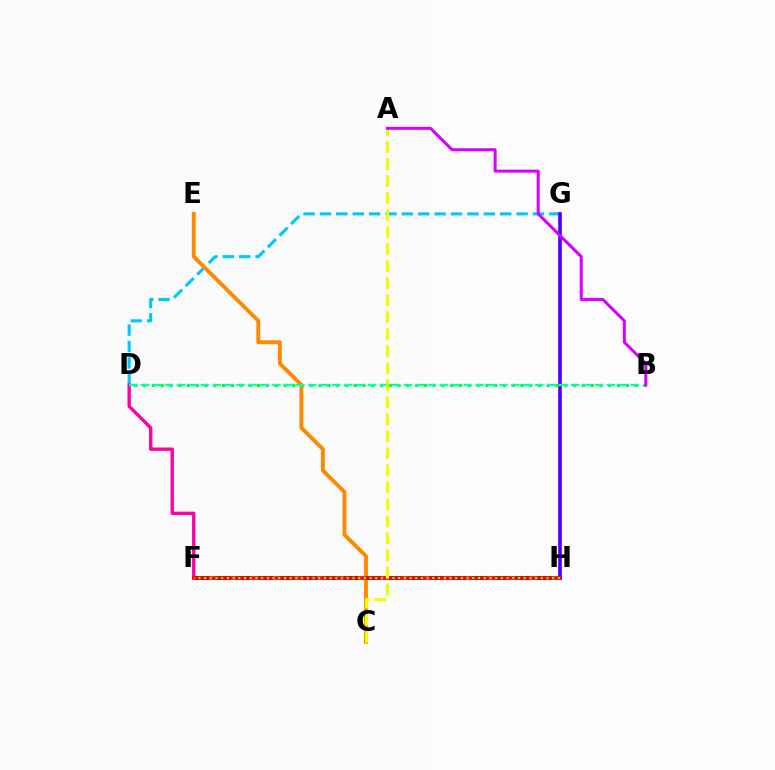{('D', 'G'): [{'color': '#00c7ff', 'line_style': 'dashed', 'thickness': 2.23}], ('C', 'E'): [{'color': '#ff8800', 'line_style': 'solid', 'thickness': 2.8}], ('F', 'H'): [{'color': '#003fff', 'line_style': 'dashed', 'thickness': 2.91}, {'color': '#ff0000', 'line_style': 'solid', 'thickness': 2.68}, {'color': '#66ff00', 'line_style': 'dotted', 'thickness': 1.55}], ('D', 'F'): [{'color': '#ff00a0', 'line_style': 'solid', 'thickness': 2.42}], ('G', 'H'): [{'color': '#4f00ff', 'line_style': 'solid', 'thickness': 2.62}], ('B', 'D'): [{'color': '#00ff27', 'line_style': 'dotted', 'thickness': 2.38}, {'color': '#00ffaf', 'line_style': 'dashed', 'thickness': 1.62}], ('A', 'C'): [{'color': '#eeff00', 'line_style': 'dashed', 'thickness': 2.31}], ('A', 'B'): [{'color': '#d600ff', 'line_style': 'solid', 'thickness': 2.17}]}